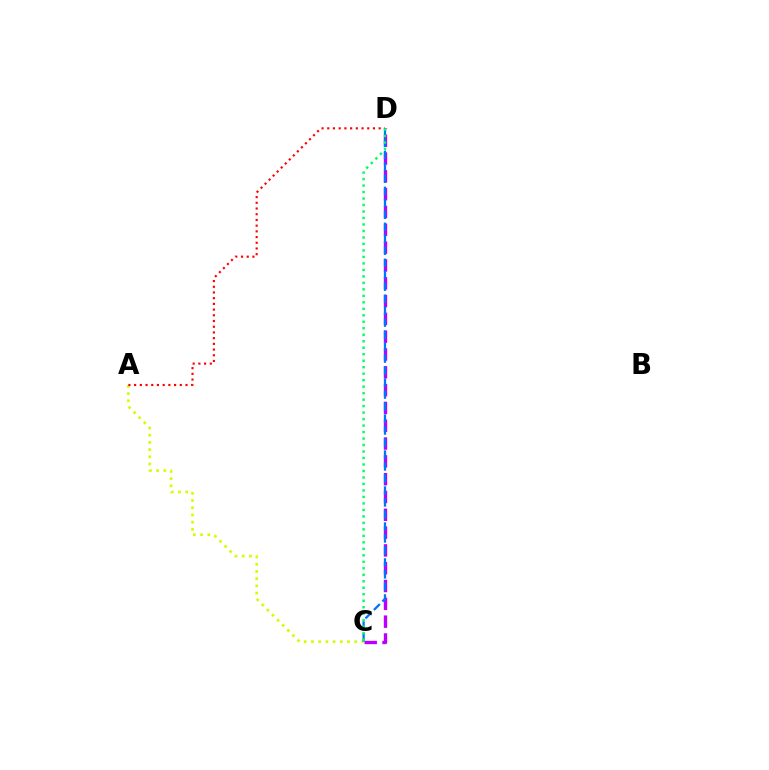{('C', 'D'): [{'color': '#b900ff', 'line_style': 'dashed', 'thickness': 2.42}, {'color': '#0074ff', 'line_style': 'dashed', 'thickness': 1.63}, {'color': '#00ff5c', 'line_style': 'dotted', 'thickness': 1.76}], ('A', 'C'): [{'color': '#d1ff00', 'line_style': 'dotted', 'thickness': 1.96}], ('A', 'D'): [{'color': '#ff0000', 'line_style': 'dotted', 'thickness': 1.55}]}